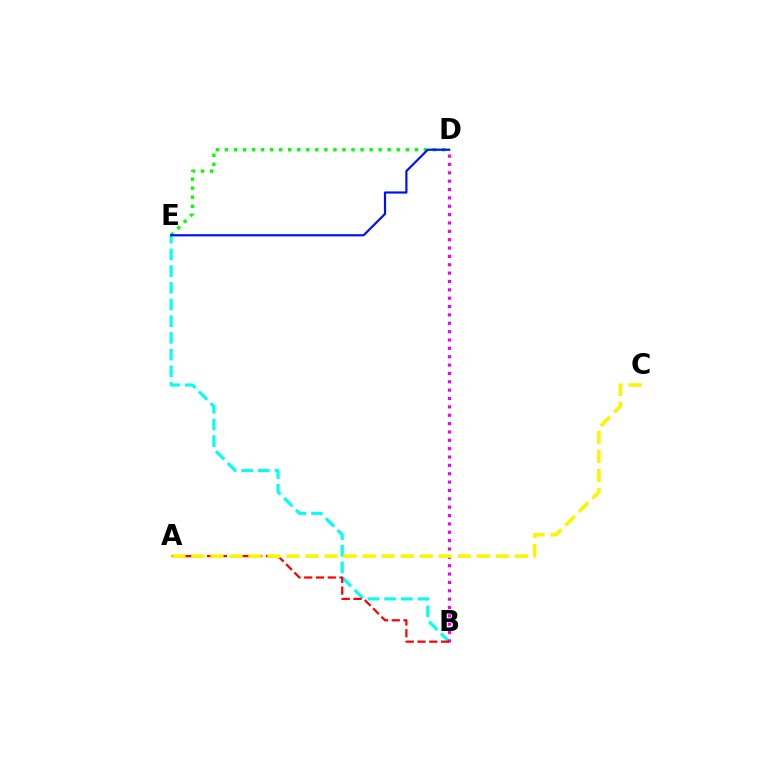{('B', 'E'): [{'color': '#00fff6', 'line_style': 'dashed', 'thickness': 2.27}], ('D', 'E'): [{'color': '#08ff00', 'line_style': 'dotted', 'thickness': 2.46}, {'color': '#0010ff', 'line_style': 'solid', 'thickness': 1.57}], ('B', 'D'): [{'color': '#ee00ff', 'line_style': 'dotted', 'thickness': 2.27}], ('A', 'B'): [{'color': '#ff0000', 'line_style': 'dashed', 'thickness': 1.6}], ('A', 'C'): [{'color': '#fcf500', 'line_style': 'dashed', 'thickness': 2.58}]}